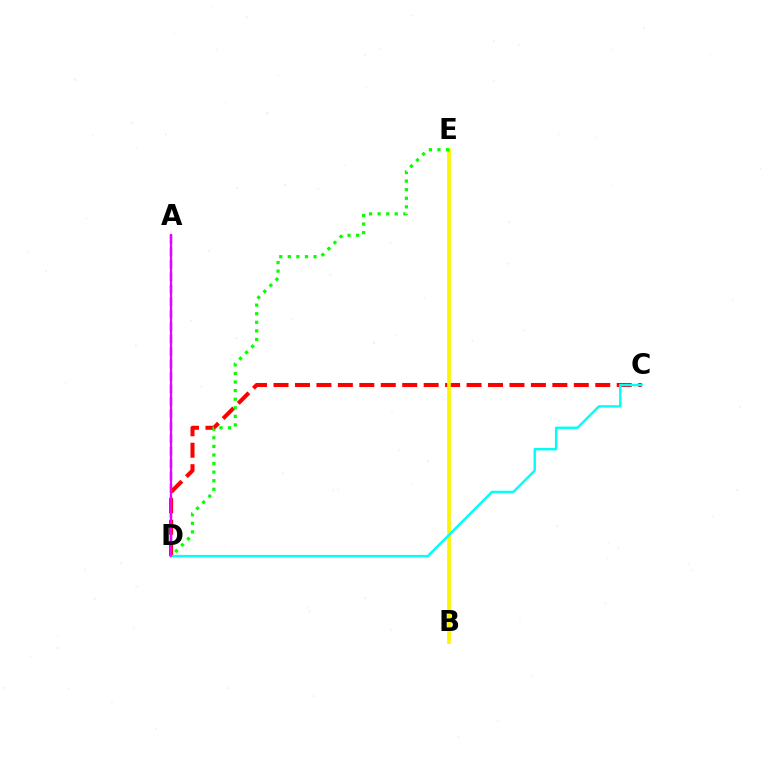{('A', 'D'): [{'color': '#0010ff', 'line_style': 'dashed', 'thickness': 1.69}, {'color': '#ee00ff', 'line_style': 'solid', 'thickness': 1.6}], ('C', 'D'): [{'color': '#ff0000', 'line_style': 'dashed', 'thickness': 2.91}, {'color': '#00fff6', 'line_style': 'solid', 'thickness': 1.74}], ('B', 'E'): [{'color': '#fcf500', 'line_style': 'solid', 'thickness': 2.64}], ('D', 'E'): [{'color': '#08ff00', 'line_style': 'dotted', 'thickness': 2.33}]}